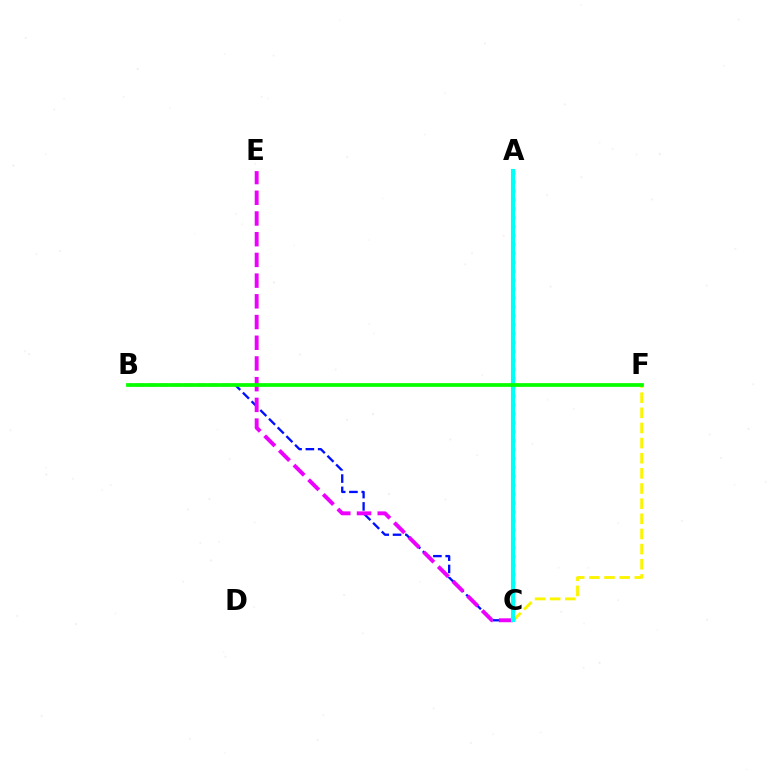{('B', 'C'): [{'color': '#0010ff', 'line_style': 'dashed', 'thickness': 1.67}], ('C', 'F'): [{'color': '#fcf500', 'line_style': 'dashed', 'thickness': 2.06}], ('C', 'E'): [{'color': '#ee00ff', 'line_style': 'dashed', 'thickness': 2.81}], ('A', 'C'): [{'color': '#ff0000', 'line_style': 'dotted', 'thickness': 2.42}, {'color': '#00fff6', 'line_style': 'solid', 'thickness': 2.97}], ('B', 'F'): [{'color': '#08ff00', 'line_style': 'solid', 'thickness': 2.7}]}